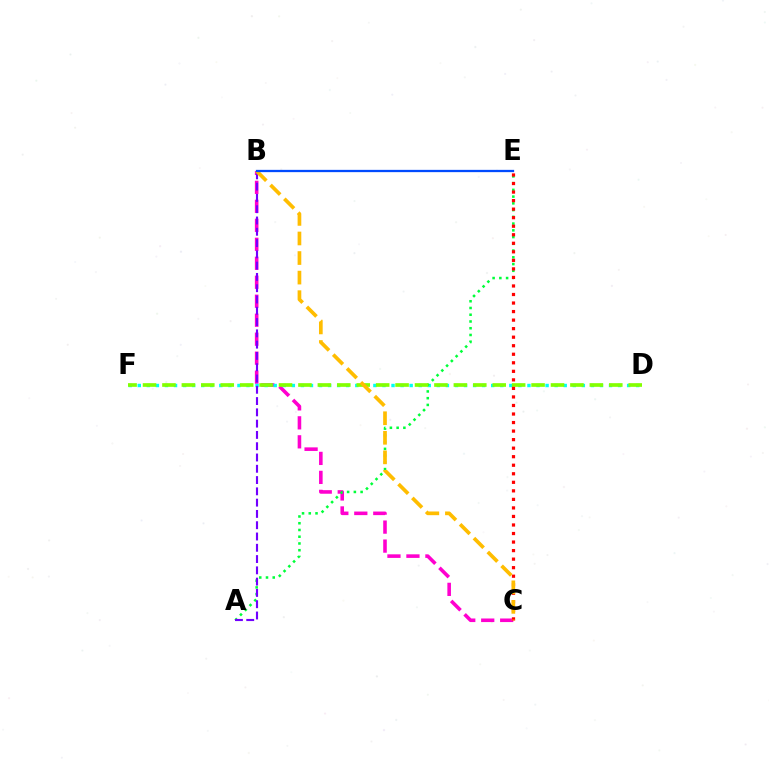{('B', 'C'): [{'color': '#ff00cf', 'line_style': 'dashed', 'thickness': 2.58}, {'color': '#ffbd00', 'line_style': 'dashed', 'thickness': 2.66}], ('D', 'F'): [{'color': '#00fff6', 'line_style': 'dotted', 'thickness': 2.46}, {'color': '#84ff00', 'line_style': 'dashed', 'thickness': 2.64}], ('A', 'E'): [{'color': '#00ff39', 'line_style': 'dotted', 'thickness': 1.83}], ('A', 'B'): [{'color': '#7200ff', 'line_style': 'dashed', 'thickness': 1.53}], ('C', 'E'): [{'color': '#ff0000', 'line_style': 'dotted', 'thickness': 2.32}], ('B', 'E'): [{'color': '#004bff', 'line_style': 'solid', 'thickness': 1.64}]}